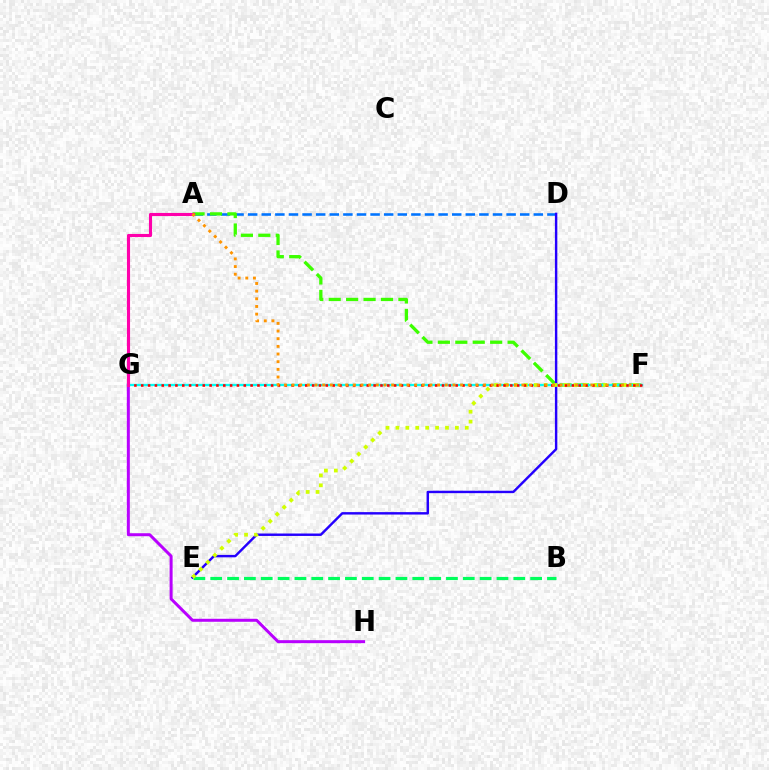{('G', 'H'): [{'color': '#b900ff', 'line_style': 'solid', 'thickness': 2.16}], ('A', 'D'): [{'color': '#0074ff', 'line_style': 'dashed', 'thickness': 1.85}], ('A', 'F'): [{'color': '#3dff00', 'line_style': 'dashed', 'thickness': 2.37}, {'color': '#ff9400', 'line_style': 'dotted', 'thickness': 2.08}], ('B', 'E'): [{'color': '#00ff5c', 'line_style': 'dashed', 'thickness': 2.29}], ('F', 'G'): [{'color': '#00fff6', 'line_style': 'solid', 'thickness': 1.68}, {'color': '#ff0000', 'line_style': 'dotted', 'thickness': 1.86}], ('D', 'E'): [{'color': '#2500ff', 'line_style': 'solid', 'thickness': 1.75}], ('E', 'F'): [{'color': '#d1ff00', 'line_style': 'dotted', 'thickness': 2.69}], ('A', 'G'): [{'color': '#ff00ac', 'line_style': 'solid', 'thickness': 2.24}]}